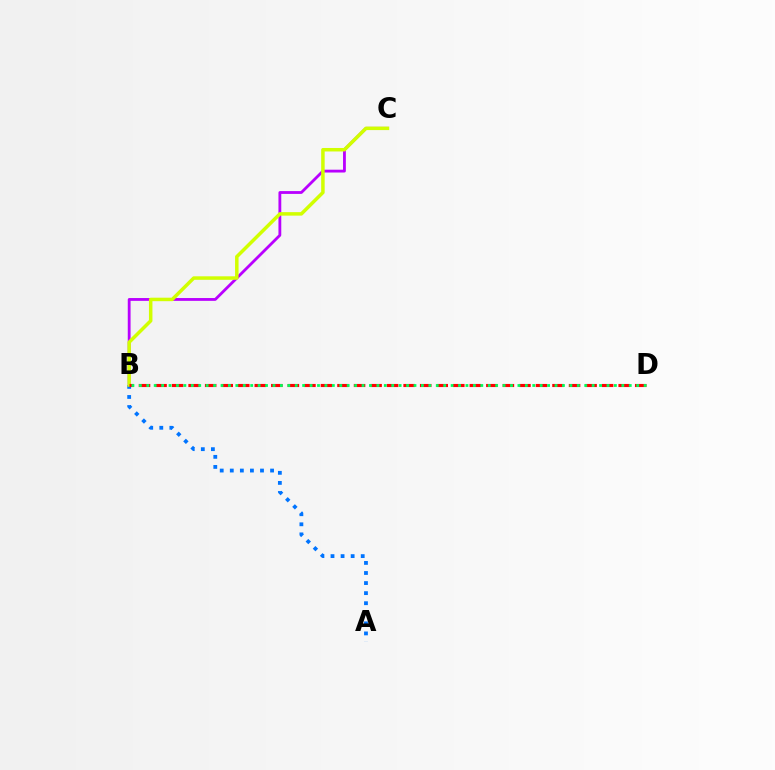{('B', 'C'): [{'color': '#b900ff', 'line_style': 'solid', 'thickness': 2.03}, {'color': '#d1ff00', 'line_style': 'solid', 'thickness': 2.52}], ('A', 'B'): [{'color': '#0074ff', 'line_style': 'dotted', 'thickness': 2.74}], ('B', 'D'): [{'color': '#ff0000', 'line_style': 'dashed', 'thickness': 2.25}, {'color': '#00ff5c', 'line_style': 'dotted', 'thickness': 2.02}]}